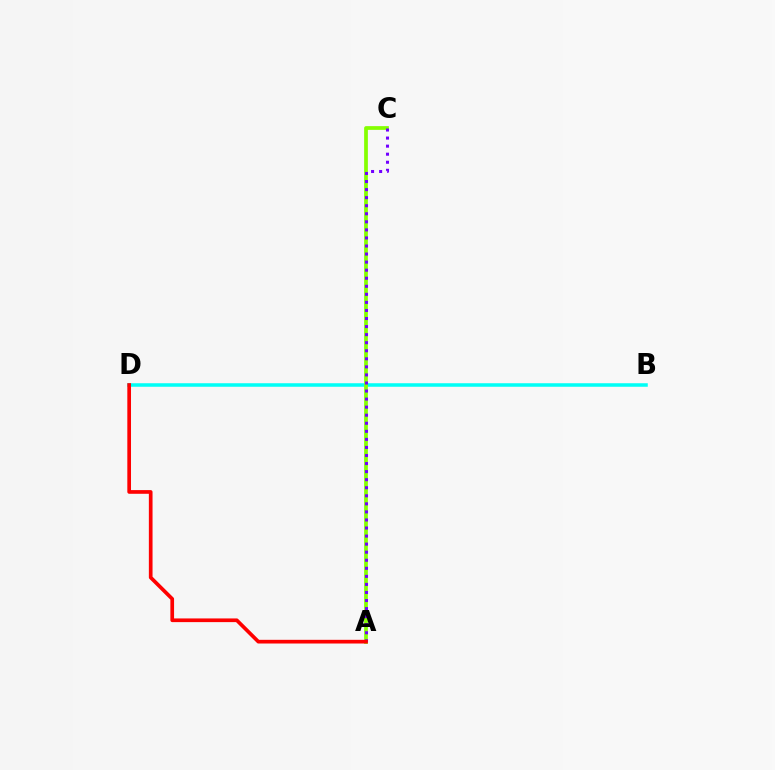{('B', 'D'): [{'color': '#00fff6', 'line_style': 'solid', 'thickness': 2.53}], ('A', 'C'): [{'color': '#84ff00', 'line_style': 'solid', 'thickness': 2.68}, {'color': '#7200ff', 'line_style': 'dotted', 'thickness': 2.19}], ('A', 'D'): [{'color': '#ff0000', 'line_style': 'solid', 'thickness': 2.66}]}